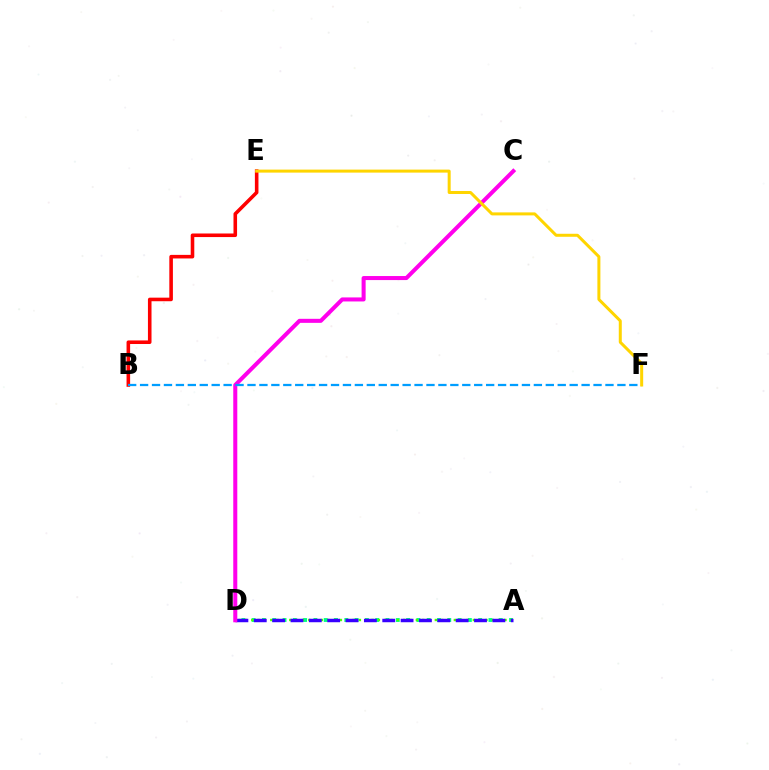{('A', 'D'): [{'color': '#00ff86', 'line_style': 'dotted', 'thickness': 2.8}, {'color': '#4fff00', 'line_style': 'dotted', 'thickness': 1.72}, {'color': '#3700ff', 'line_style': 'dashed', 'thickness': 2.49}], ('C', 'D'): [{'color': '#ff00ed', 'line_style': 'solid', 'thickness': 2.9}], ('B', 'E'): [{'color': '#ff0000', 'line_style': 'solid', 'thickness': 2.58}], ('B', 'F'): [{'color': '#009eff', 'line_style': 'dashed', 'thickness': 1.62}], ('E', 'F'): [{'color': '#ffd500', 'line_style': 'solid', 'thickness': 2.17}]}